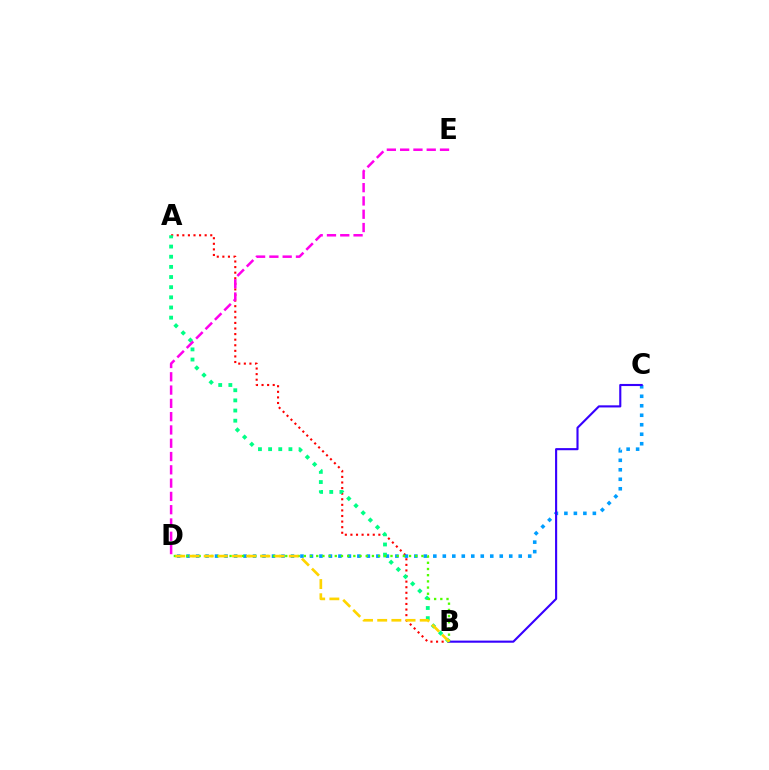{('A', 'B'): [{'color': '#ff0000', 'line_style': 'dotted', 'thickness': 1.52}, {'color': '#00ff86', 'line_style': 'dotted', 'thickness': 2.76}], ('C', 'D'): [{'color': '#009eff', 'line_style': 'dotted', 'thickness': 2.58}], ('D', 'E'): [{'color': '#ff00ed', 'line_style': 'dashed', 'thickness': 1.81}], ('B', 'C'): [{'color': '#3700ff', 'line_style': 'solid', 'thickness': 1.53}], ('B', 'D'): [{'color': '#4fff00', 'line_style': 'dotted', 'thickness': 1.68}, {'color': '#ffd500', 'line_style': 'dashed', 'thickness': 1.93}]}